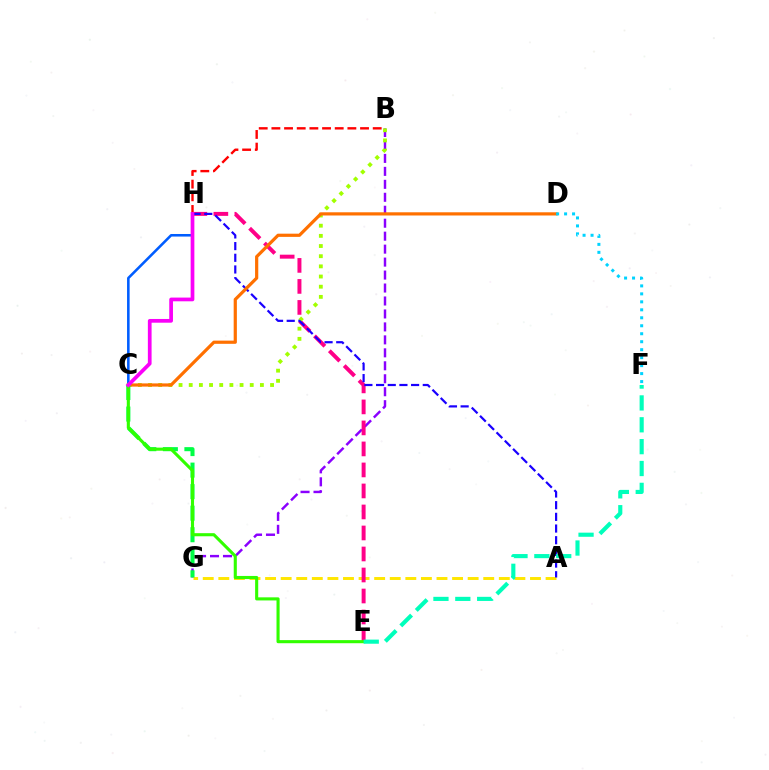{('B', 'G'): [{'color': '#8a00ff', 'line_style': 'dashed', 'thickness': 1.76}], ('A', 'G'): [{'color': '#ffe600', 'line_style': 'dashed', 'thickness': 2.12}], ('E', 'H'): [{'color': '#ff0088', 'line_style': 'dashed', 'thickness': 2.85}], ('B', 'C'): [{'color': '#a2ff00', 'line_style': 'dotted', 'thickness': 2.76}], ('A', 'H'): [{'color': '#1900ff', 'line_style': 'dashed', 'thickness': 1.59}], ('B', 'H'): [{'color': '#ff0000', 'line_style': 'dashed', 'thickness': 1.72}], ('C', 'D'): [{'color': '#ff7000', 'line_style': 'solid', 'thickness': 2.31}], ('C', 'G'): [{'color': '#00ff45', 'line_style': 'dashed', 'thickness': 2.93}], ('D', 'F'): [{'color': '#00d3ff', 'line_style': 'dotted', 'thickness': 2.17}], ('C', 'H'): [{'color': '#005dff', 'line_style': 'solid', 'thickness': 1.85}, {'color': '#fa00f9', 'line_style': 'solid', 'thickness': 2.68}], ('C', 'E'): [{'color': '#31ff00', 'line_style': 'solid', 'thickness': 2.23}], ('E', 'F'): [{'color': '#00ffbb', 'line_style': 'dashed', 'thickness': 2.97}]}